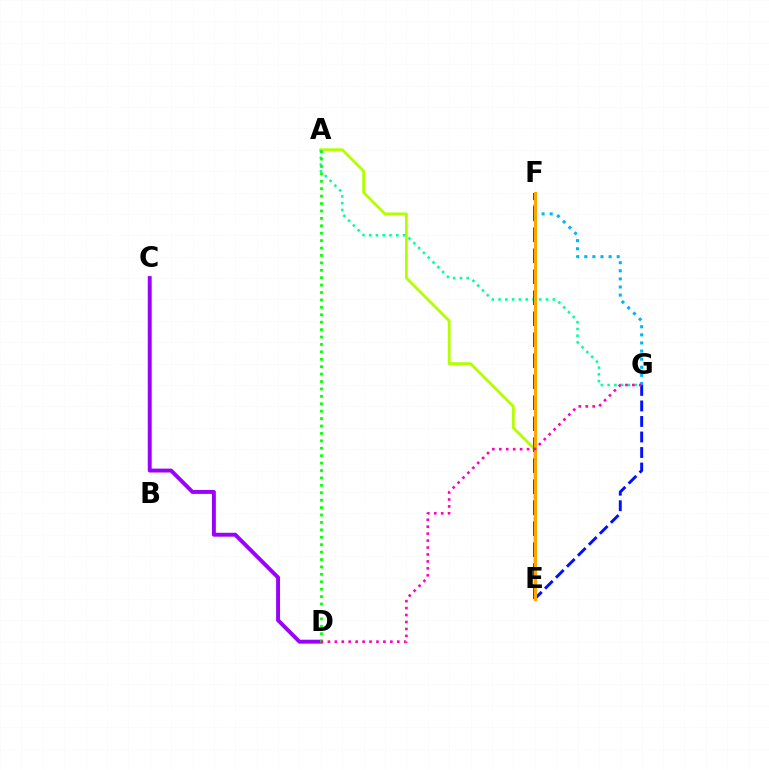{('A', 'E'): [{'color': '#b3ff00', 'line_style': 'solid', 'thickness': 2.01}], ('C', 'D'): [{'color': '#9b00ff', 'line_style': 'solid', 'thickness': 2.81}], ('A', 'G'): [{'color': '#00ff9d', 'line_style': 'dotted', 'thickness': 1.84}], ('F', 'G'): [{'color': '#00b5ff', 'line_style': 'dotted', 'thickness': 2.2}], ('E', 'G'): [{'color': '#0010ff', 'line_style': 'dashed', 'thickness': 2.11}], ('E', 'F'): [{'color': '#ff0000', 'line_style': 'dashed', 'thickness': 2.85}, {'color': '#ffa500', 'line_style': 'solid', 'thickness': 2.2}], ('A', 'D'): [{'color': '#08ff00', 'line_style': 'dotted', 'thickness': 2.01}], ('D', 'G'): [{'color': '#ff00bd', 'line_style': 'dotted', 'thickness': 1.89}]}